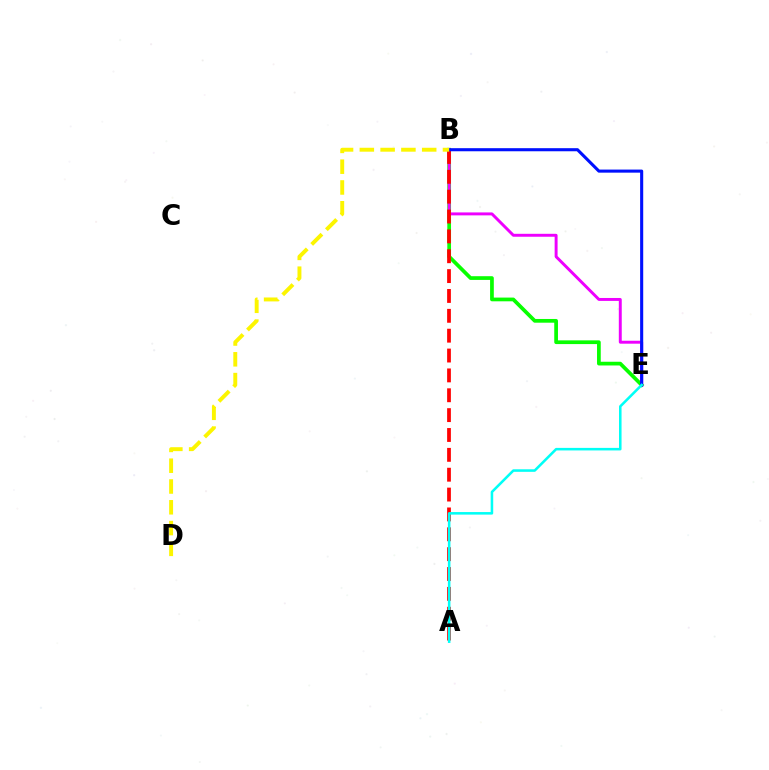{('B', 'E'): [{'color': '#08ff00', 'line_style': 'solid', 'thickness': 2.68}, {'color': '#ee00ff', 'line_style': 'solid', 'thickness': 2.12}, {'color': '#0010ff', 'line_style': 'solid', 'thickness': 2.22}], ('A', 'B'): [{'color': '#ff0000', 'line_style': 'dashed', 'thickness': 2.7}], ('A', 'E'): [{'color': '#00fff6', 'line_style': 'solid', 'thickness': 1.84}], ('B', 'D'): [{'color': '#fcf500', 'line_style': 'dashed', 'thickness': 2.82}]}